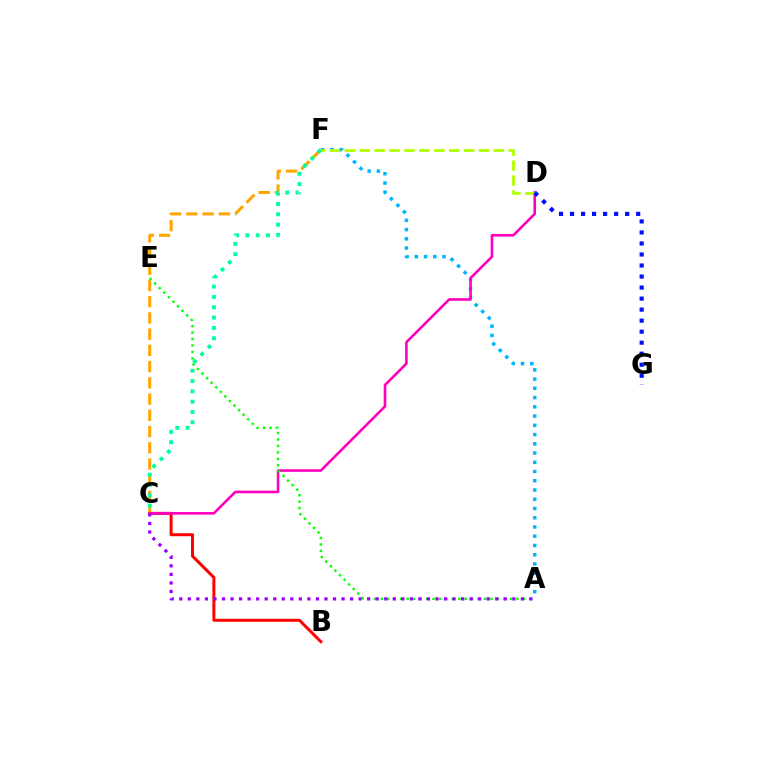{('B', 'C'): [{'color': '#ff0000', 'line_style': 'solid', 'thickness': 2.16}], ('A', 'F'): [{'color': '#00b5ff', 'line_style': 'dotted', 'thickness': 2.51}], ('C', 'F'): [{'color': '#ffa500', 'line_style': 'dashed', 'thickness': 2.21}, {'color': '#00ff9d', 'line_style': 'dotted', 'thickness': 2.81}], ('C', 'D'): [{'color': '#ff00bd', 'line_style': 'solid', 'thickness': 1.89}], ('A', 'E'): [{'color': '#08ff00', 'line_style': 'dotted', 'thickness': 1.75}], ('D', 'F'): [{'color': '#b3ff00', 'line_style': 'dashed', 'thickness': 2.02}], ('A', 'C'): [{'color': '#9b00ff', 'line_style': 'dotted', 'thickness': 2.32}], ('D', 'G'): [{'color': '#0010ff', 'line_style': 'dotted', 'thickness': 3.0}]}